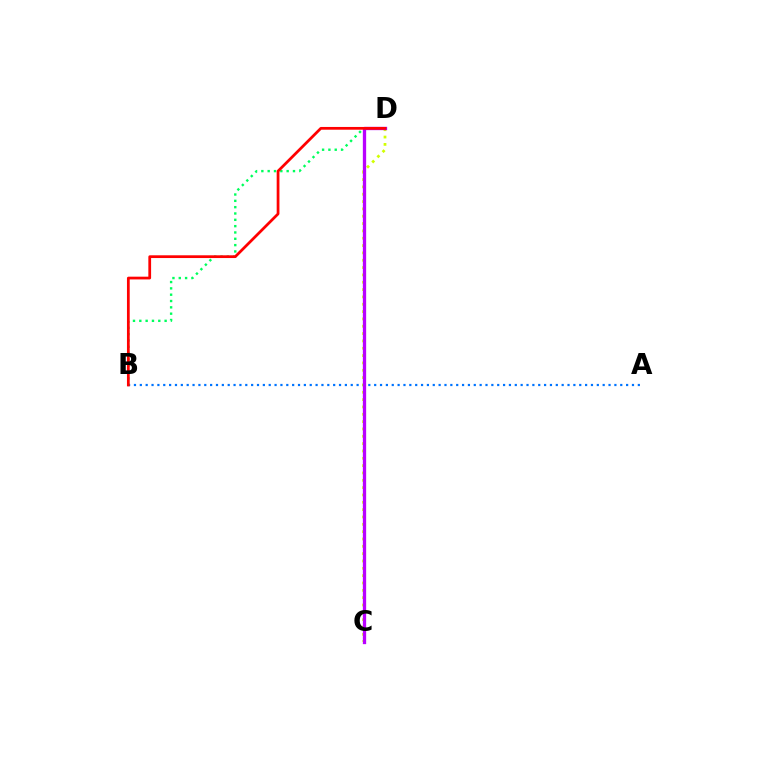{('A', 'B'): [{'color': '#0074ff', 'line_style': 'dotted', 'thickness': 1.59}], ('B', 'D'): [{'color': '#00ff5c', 'line_style': 'dotted', 'thickness': 1.72}, {'color': '#ff0000', 'line_style': 'solid', 'thickness': 1.98}], ('C', 'D'): [{'color': '#d1ff00', 'line_style': 'dotted', 'thickness': 1.99}, {'color': '#b900ff', 'line_style': 'solid', 'thickness': 2.37}]}